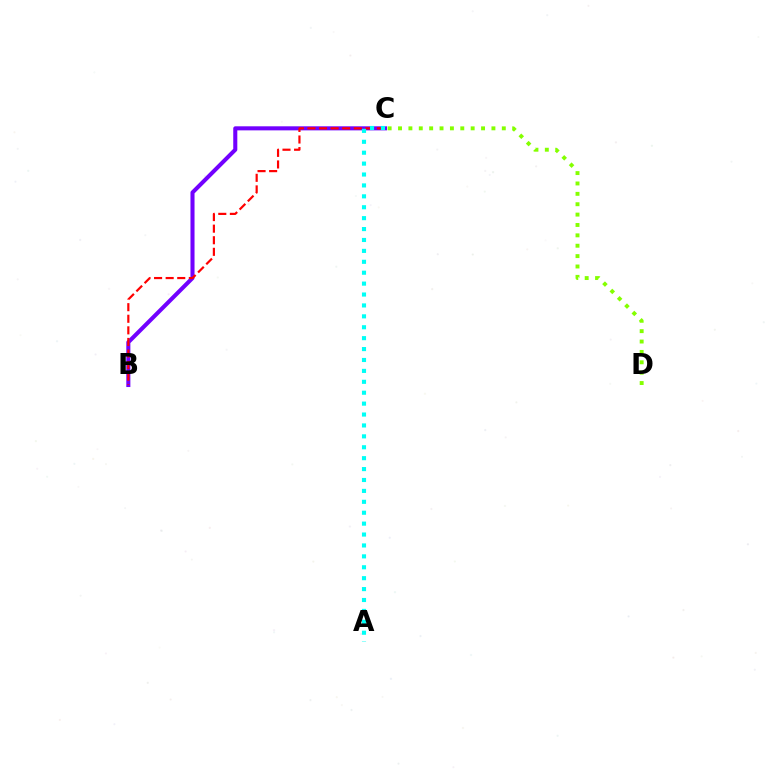{('B', 'C'): [{'color': '#7200ff', 'line_style': 'solid', 'thickness': 2.92}, {'color': '#ff0000', 'line_style': 'dashed', 'thickness': 1.57}], ('C', 'D'): [{'color': '#84ff00', 'line_style': 'dotted', 'thickness': 2.82}], ('A', 'C'): [{'color': '#00fff6', 'line_style': 'dotted', 'thickness': 2.96}]}